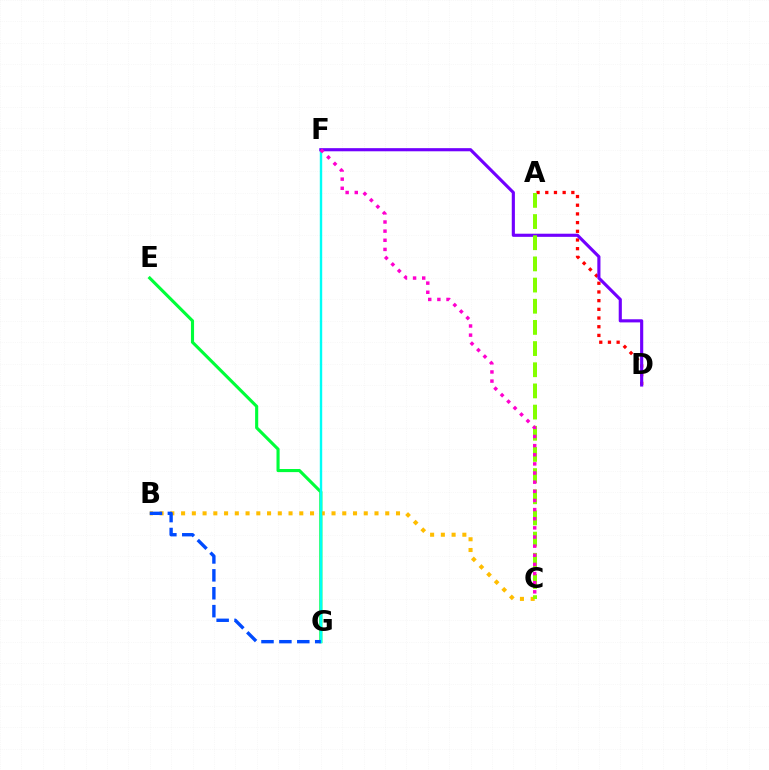{('E', 'G'): [{'color': '#00ff39', 'line_style': 'solid', 'thickness': 2.24}], ('A', 'D'): [{'color': '#ff0000', 'line_style': 'dotted', 'thickness': 2.36}], ('B', 'C'): [{'color': '#ffbd00', 'line_style': 'dotted', 'thickness': 2.92}], ('F', 'G'): [{'color': '#00fff6', 'line_style': 'solid', 'thickness': 1.73}], ('D', 'F'): [{'color': '#7200ff', 'line_style': 'solid', 'thickness': 2.26}], ('A', 'C'): [{'color': '#84ff00', 'line_style': 'dashed', 'thickness': 2.88}], ('C', 'F'): [{'color': '#ff00cf', 'line_style': 'dotted', 'thickness': 2.48}], ('B', 'G'): [{'color': '#004bff', 'line_style': 'dashed', 'thickness': 2.43}]}